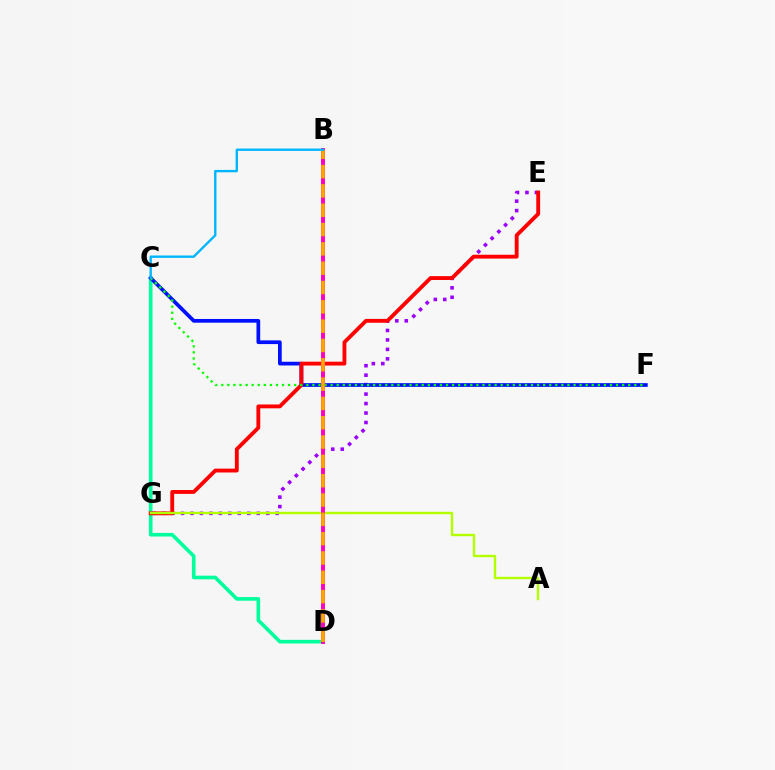{('E', 'G'): [{'color': '#9b00ff', 'line_style': 'dotted', 'thickness': 2.57}, {'color': '#ff0000', 'line_style': 'solid', 'thickness': 2.77}], ('C', 'D'): [{'color': '#00ff9d', 'line_style': 'solid', 'thickness': 2.61}], ('C', 'F'): [{'color': '#0010ff', 'line_style': 'solid', 'thickness': 2.68}, {'color': '#08ff00', 'line_style': 'dotted', 'thickness': 1.65}], ('A', 'G'): [{'color': '#b3ff00', 'line_style': 'solid', 'thickness': 1.73}], ('B', 'D'): [{'color': '#ff00bd', 'line_style': 'solid', 'thickness': 2.83}, {'color': '#ffa500', 'line_style': 'dashed', 'thickness': 2.62}], ('B', 'C'): [{'color': '#00b5ff', 'line_style': 'solid', 'thickness': 1.7}]}